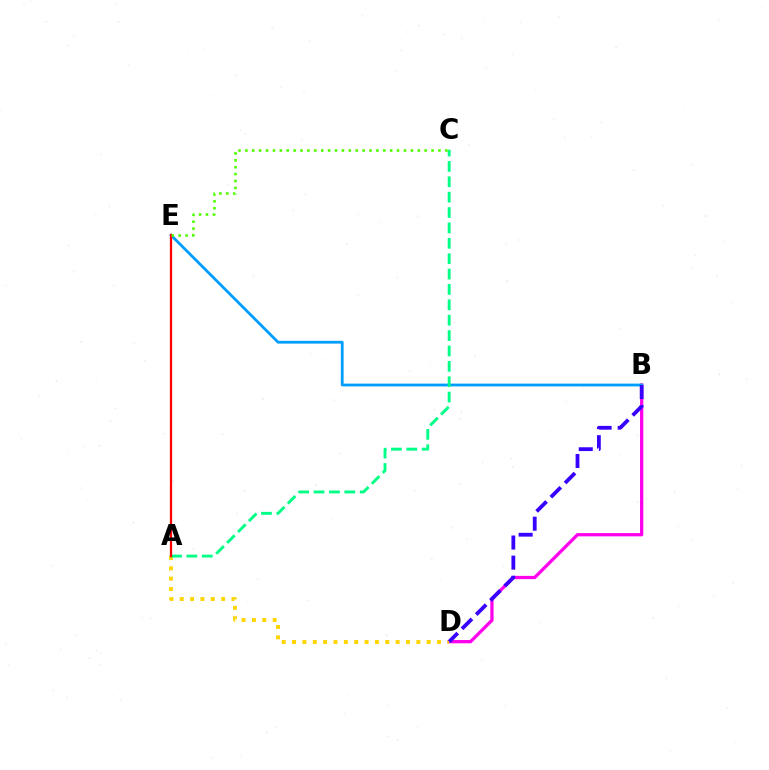{('B', 'D'): [{'color': '#ff00ed', 'line_style': 'solid', 'thickness': 2.35}, {'color': '#3700ff', 'line_style': 'dashed', 'thickness': 2.73}], ('B', 'E'): [{'color': '#009eff', 'line_style': 'solid', 'thickness': 2.01}], ('A', 'D'): [{'color': '#ffd500', 'line_style': 'dotted', 'thickness': 2.81}], ('A', 'C'): [{'color': '#00ff86', 'line_style': 'dashed', 'thickness': 2.09}], ('A', 'E'): [{'color': '#ff0000', 'line_style': 'solid', 'thickness': 1.62}], ('C', 'E'): [{'color': '#4fff00', 'line_style': 'dotted', 'thickness': 1.87}]}